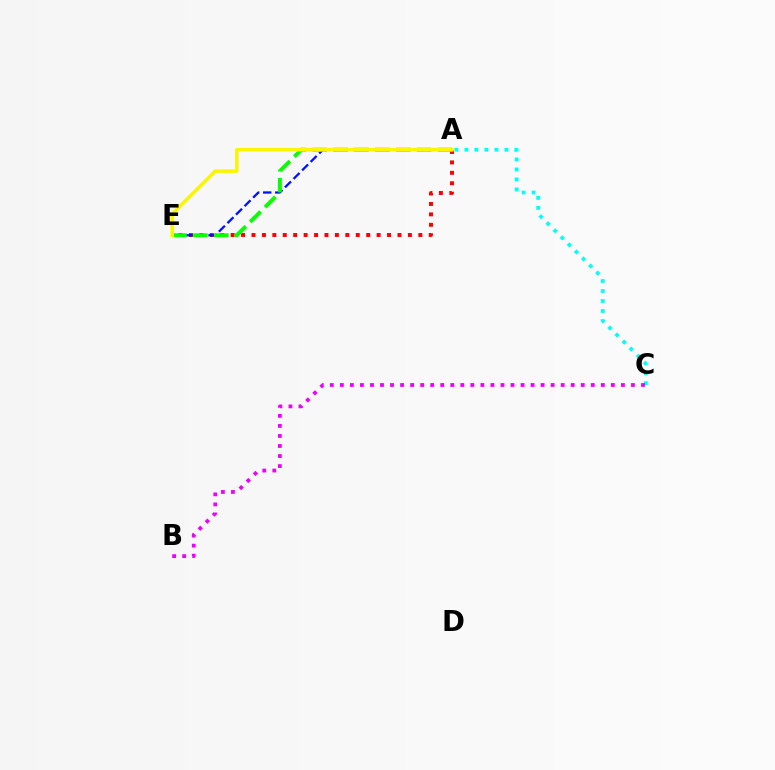{('A', 'E'): [{'color': '#ff0000', 'line_style': 'dotted', 'thickness': 2.83}, {'color': '#0010ff', 'line_style': 'dashed', 'thickness': 1.64}, {'color': '#08ff00', 'line_style': 'dashed', 'thickness': 2.84}, {'color': '#fcf500', 'line_style': 'solid', 'thickness': 2.54}], ('A', 'C'): [{'color': '#00fff6', 'line_style': 'dotted', 'thickness': 2.72}], ('B', 'C'): [{'color': '#ee00ff', 'line_style': 'dotted', 'thickness': 2.73}]}